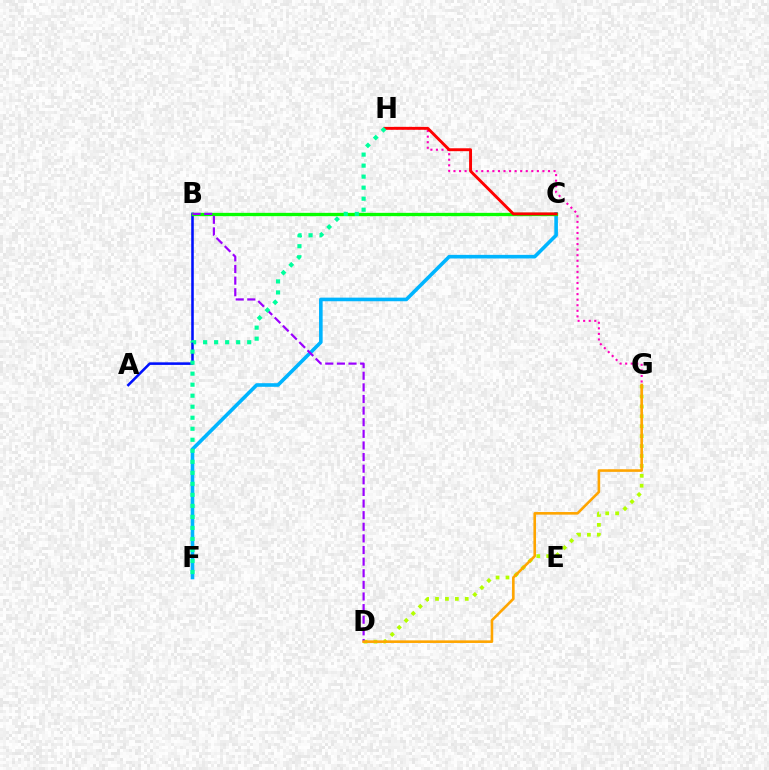{('A', 'B'): [{'color': '#0010ff', 'line_style': 'solid', 'thickness': 1.85}], ('G', 'H'): [{'color': '#ff00bd', 'line_style': 'dotted', 'thickness': 1.51}], ('C', 'F'): [{'color': '#00b5ff', 'line_style': 'solid', 'thickness': 2.59}], ('D', 'G'): [{'color': '#b3ff00', 'line_style': 'dotted', 'thickness': 2.69}, {'color': '#ffa500', 'line_style': 'solid', 'thickness': 1.87}], ('B', 'C'): [{'color': '#08ff00', 'line_style': 'solid', 'thickness': 2.38}], ('B', 'D'): [{'color': '#9b00ff', 'line_style': 'dashed', 'thickness': 1.58}], ('C', 'H'): [{'color': '#ff0000', 'line_style': 'solid', 'thickness': 2.1}], ('F', 'H'): [{'color': '#00ff9d', 'line_style': 'dotted', 'thickness': 2.99}]}